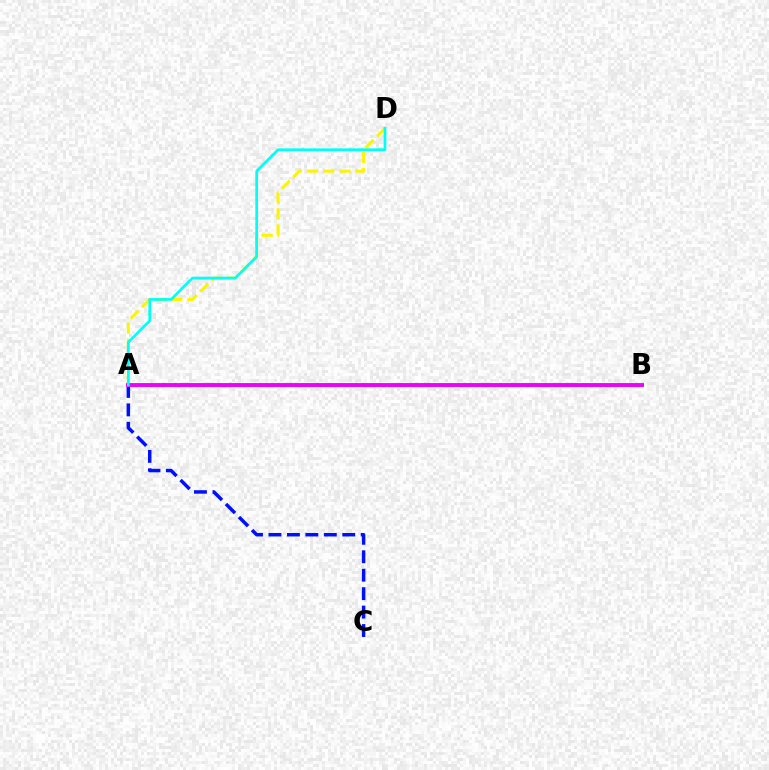{('A', 'C'): [{'color': '#0010ff', 'line_style': 'dashed', 'thickness': 2.51}], ('A', 'B'): [{'color': '#08ff00', 'line_style': 'solid', 'thickness': 2.31}, {'color': '#ff0000', 'line_style': 'solid', 'thickness': 1.53}, {'color': '#ee00ff', 'line_style': 'solid', 'thickness': 2.78}], ('A', 'D'): [{'color': '#fcf500', 'line_style': 'dashed', 'thickness': 2.2}, {'color': '#00fff6', 'line_style': 'solid', 'thickness': 1.94}]}